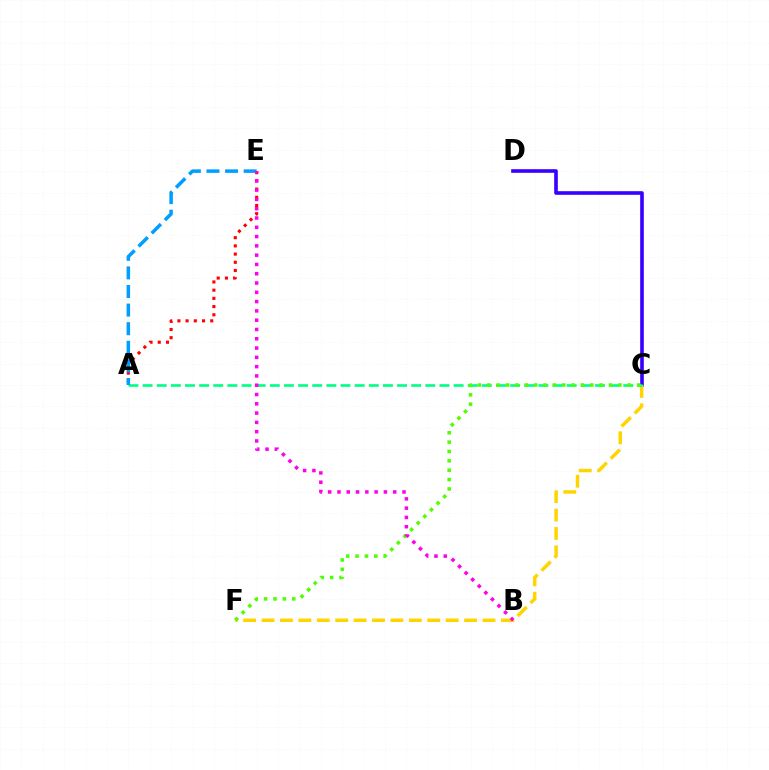{('C', 'D'): [{'color': '#3700ff', 'line_style': 'solid', 'thickness': 2.61}], ('A', 'E'): [{'color': '#ff0000', 'line_style': 'dotted', 'thickness': 2.23}, {'color': '#009eff', 'line_style': 'dashed', 'thickness': 2.53}], ('C', 'F'): [{'color': '#ffd500', 'line_style': 'dashed', 'thickness': 2.5}, {'color': '#4fff00', 'line_style': 'dotted', 'thickness': 2.54}], ('A', 'C'): [{'color': '#00ff86', 'line_style': 'dashed', 'thickness': 1.92}], ('B', 'E'): [{'color': '#ff00ed', 'line_style': 'dotted', 'thickness': 2.52}]}